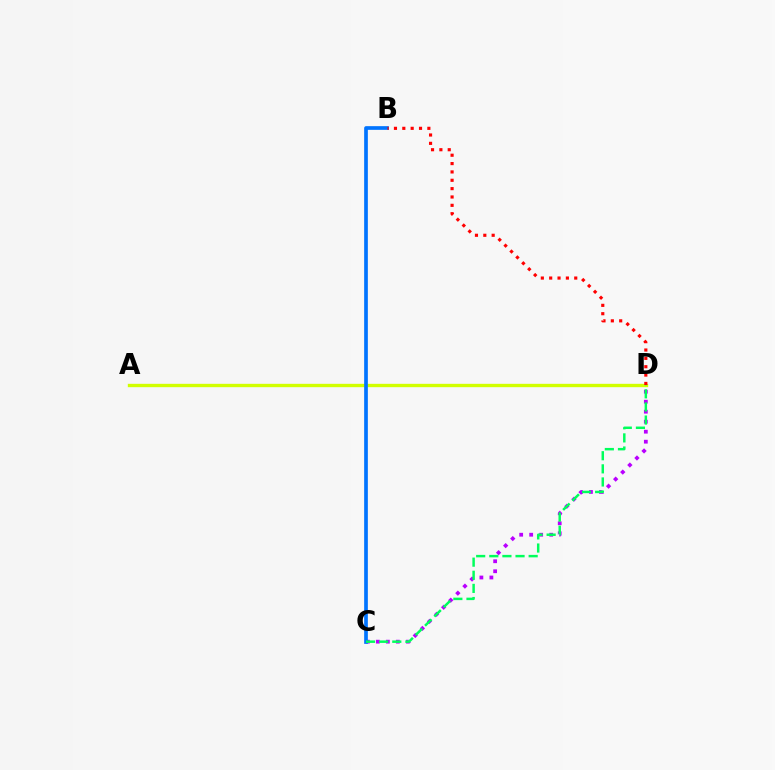{('C', 'D'): [{'color': '#b900ff', 'line_style': 'dotted', 'thickness': 2.72}, {'color': '#00ff5c', 'line_style': 'dashed', 'thickness': 1.78}], ('A', 'D'): [{'color': '#d1ff00', 'line_style': 'solid', 'thickness': 2.42}], ('B', 'C'): [{'color': '#0074ff', 'line_style': 'solid', 'thickness': 2.65}], ('B', 'D'): [{'color': '#ff0000', 'line_style': 'dotted', 'thickness': 2.27}]}